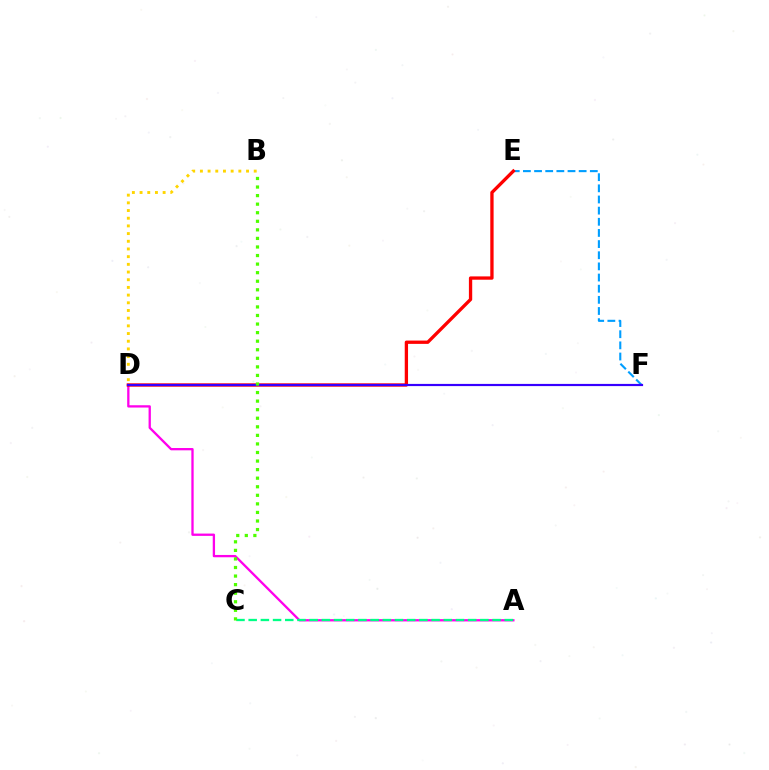{('B', 'D'): [{'color': '#ffd500', 'line_style': 'dotted', 'thickness': 2.09}], ('A', 'D'): [{'color': '#ff00ed', 'line_style': 'solid', 'thickness': 1.66}], ('E', 'F'): [{'color': '#009eff', 'line_style': 'dashed', 'thickness': 1.51}], ('D', 'E'): [{'color': '#ff0000', 'line_style': 'solid', 'thickness': 2.38}], ('D', 'F'): [{'color': '#3700ff', 'line_style': 'solid', 'thickness': 1.57}], ('A', 'C'): [{'color': '#00ff86', 'line_style': 'dashed', 'thickness': 1.66}], ('B', 'C'): [{'color': '#4fff00', 'line_style': 'dotted', 'thickness': 2.33}]}